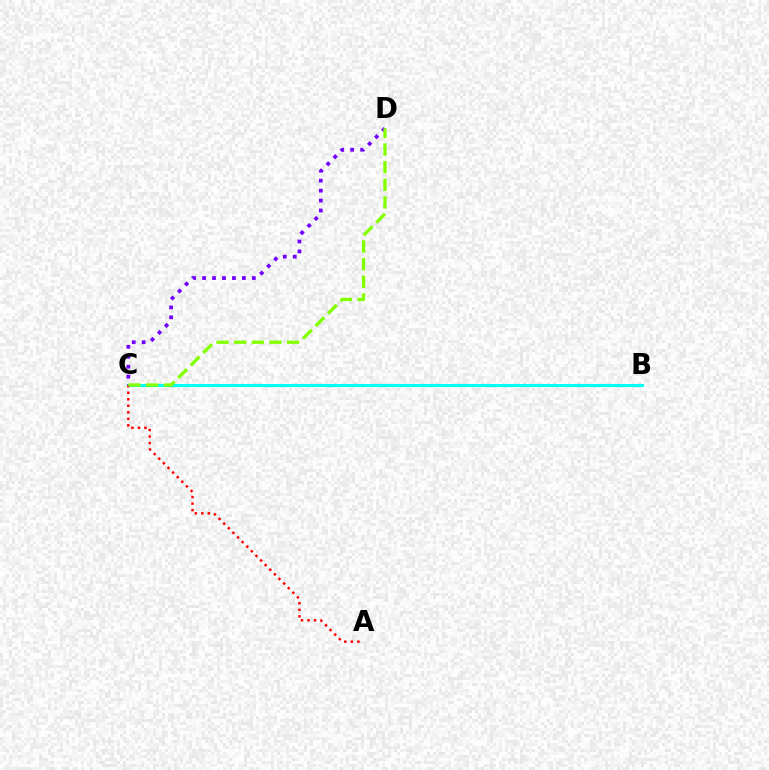{('B', 'C'): [{'color': '#00fff6', 'line_style': 'solid', 'thickness': 2.21}], ('A', 'C'): [{'color': '#ff0000', 'line_style': 'dotted', 'thickness': 1.77}], ('C', 'D'): [{'color': '#7200ff', 'line_style': 'dotted', 'thickness': 2.7}, {'color': '#84ff00', 'line_style': 'dashed', 'thickness': 2.4}]}